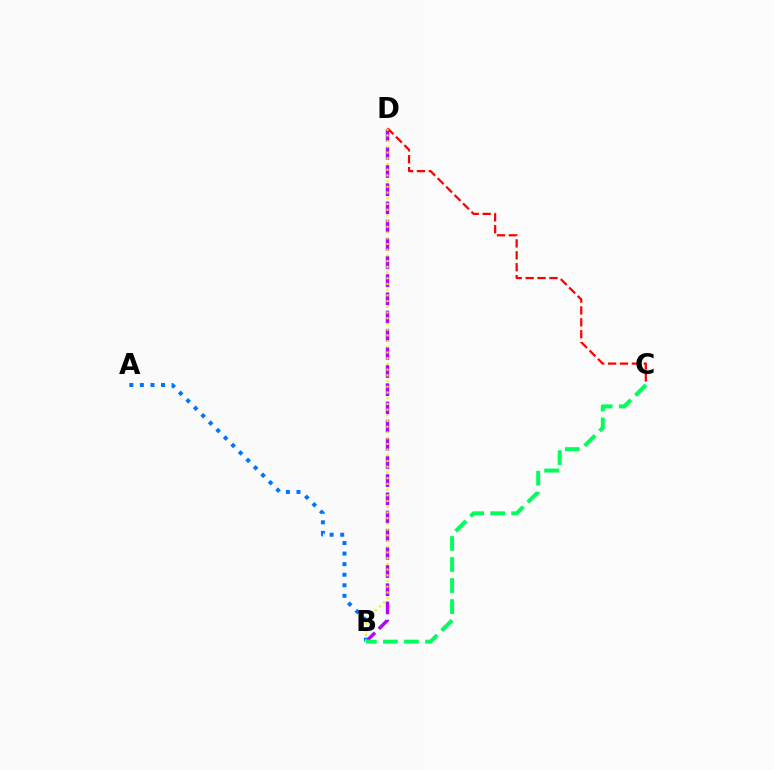{('B', 'D'): [{'color': '#b900ff', 'line_style': 'dashed', 'thickness': 2.47}, {'color': '#d1ff00', 'line_style': 'dotted', 'thickness': 1.55}], ('C', 'D'): [{'color': '#ff0000', 'line_style': 'dashed', 'thickness': 1.62}], ('A', 'B'): [{'color': '#0074ff', 'line_style': 'dotted', 'thickness': 2.87}], ('B', 'C'): [{'color': '#00ff5c', 'line_style': 'dashed', 'thickness': 2.86}]}